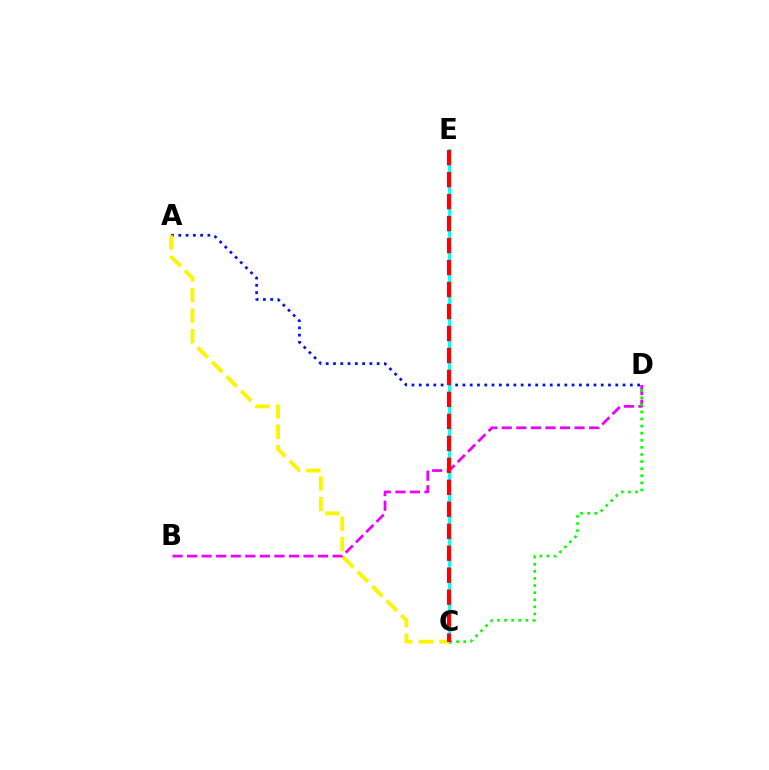{('B', 'D'): [{'color': '#ee00ff', 'line_style': 'dashed', 'thickness': 1.98}], ('A', 'D'): [{'color': '#0010ff', 'line_style': 'dotted', 'thickness': 1.98}], ('C', 'E'): [{'color': '#00fff6', 'line_style': 'solid', 'thickness': 2.07}, {'color': '#ff0000', 'line_style': 'dashed', 'thickness': 2.99}], ('A', 'C'): [{'color': '#fcf500', 'line_style': 'dashed', 'thickness': 2.79}], ('C', 'D'): [{'color': '#08ff00', 'line_style': 'dotted', 'thickness': 1.93}]}